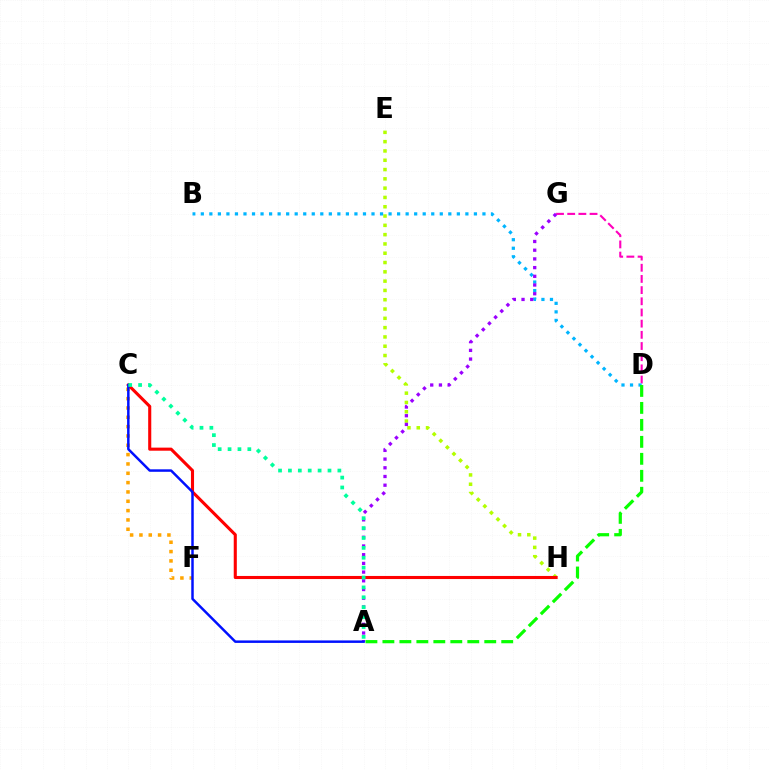{('C', 'F'): [{'color': '#ffa500', 'line_style': 'dotted', 'thickness': 2.54}], ('D', 'G'): [{'color': '#ff00bd', 'line_style': 'dashed', 'thickness': 1.52}], ('E', 'H'): [{'color': '#b3ff00', 'line_style': 'dotted', 'thickness': 2.53}], ('C', 'H'): [{'color': '#ff0000', 'line_style': 'solid', 'thickness': 2.22}], ('B', 'D'): [{'color': '#00b5ff', 'line_style': 'dotted', 'thickness': 2.32}], ('A', 'G'): [{'color': '#9b00ff', 'line_style': 'dotted', 'thickness': 2.37}], ('A', 'C'): [{'color': '#0010ff', 'line_style': 'solid', 'thickness': 1.78}, {'color': '#00ff9d', 'line_style': 'dotted', 'thickness': 2.69}], ('A', 'D'): [{'color': '#08ff00', 'line_style': 'dashed', 'thickness': 2.31}]}